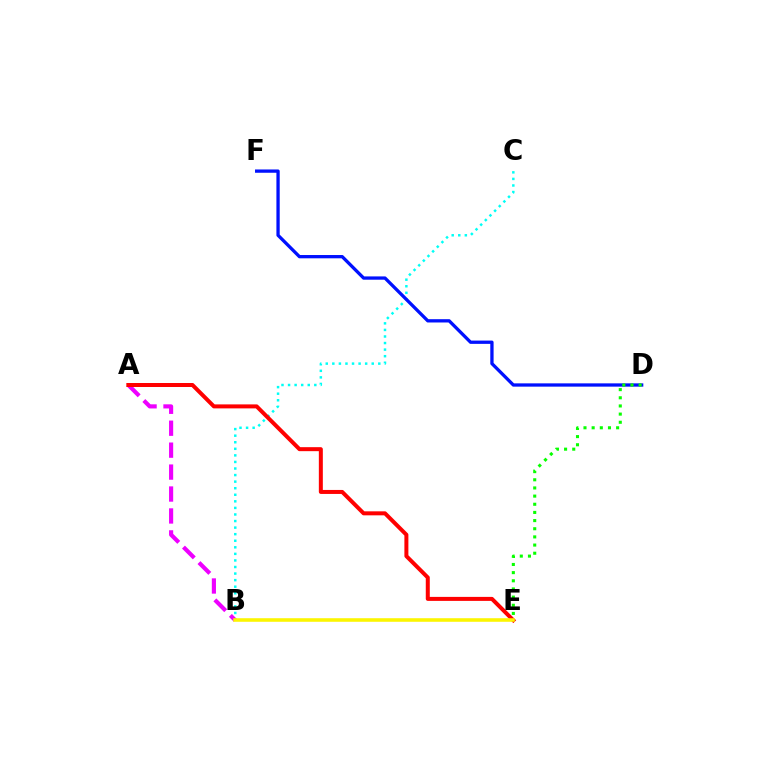{('B', 'C'): [{'color': '#00fff6', 'line_style': 'dotted', 'thickness': 1.78}], ('D', 'F'): [{'color': '#0010ff', 'line_style': 'solid', 'thickness': 2.37}], ('A', 'B'): [{'color': '#ee00ff', 'line_style': 'dashed', 'thickness': 2.98}], ('A', 'E'): [{'color': '#ff0000', 'line_style': 'solid', 'thickness': 2.88}], ('D', 'E'): [{'color': '#08ff00', 'line_style': 'dotted', 'thickness': 2.22}], ('B', 'E'): [{'color': '#fcf500', 'line_style': 'solid', 'thickness': 2.57}]}